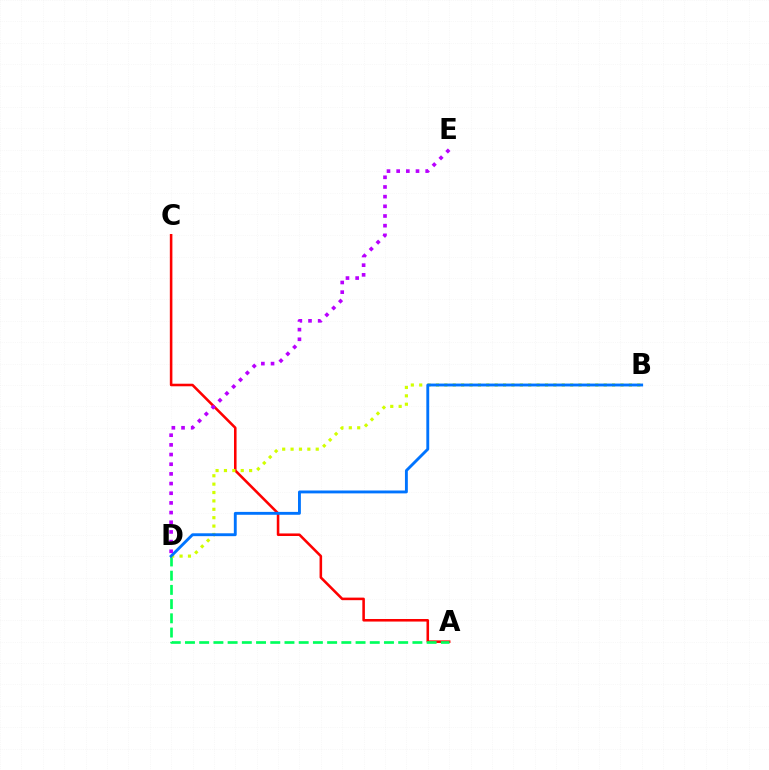{('A', 'C'): [{'color': '#ff0000', 'line_style': 'solid', 'thickness': 1.85}], ('A', 'D'): [{'color': '#00ff5c', 'line_style': 'dashed', 'thickness': 1.93}], ('B', 'D'): [{'color': '#d1ff00', 'line_style': 'dotted', 'thickness': 2.28}, {'color': '#0074ff', 'line_style': 'solid', 'thickness': 2.07}], ('D', 'E'): [{'color': '#b900ff', 'line_style': 'dotted', 'thickness': 2.63}]}